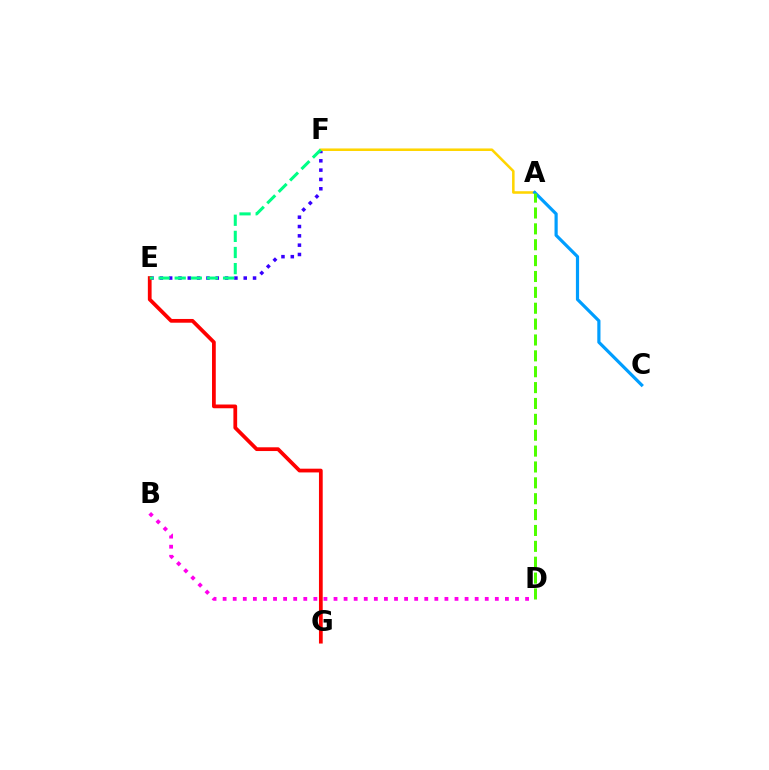{('E', 'F'): [{'color': '#3700ff', 'line_style': 'dotted', 'thickness': 2.53}, {'color': '#00ff86', 'line_style': 'dashed', 'thickness': 2.19}], ('E', 'G'): [{'color': '#ff0000', 'line_style': 'solid', 'thickness': 2.7}], ('A', 'F'): [{'color': '#ffd500', 'line_style': 'solid', 'thickness': 1.83}], ('A', 'C'): [{'color': '#009eff', 'line_style': 'solid', 'thickness': 2.29}], ('A', 'D'): [{'color': '#4fff00', 'line_style': 'dashed', 'thickness': 2.16}], ('B', 'D'): [{'color': '#ff00ed', 'line_style': 'dotted', 'thickness': 2.74}]}